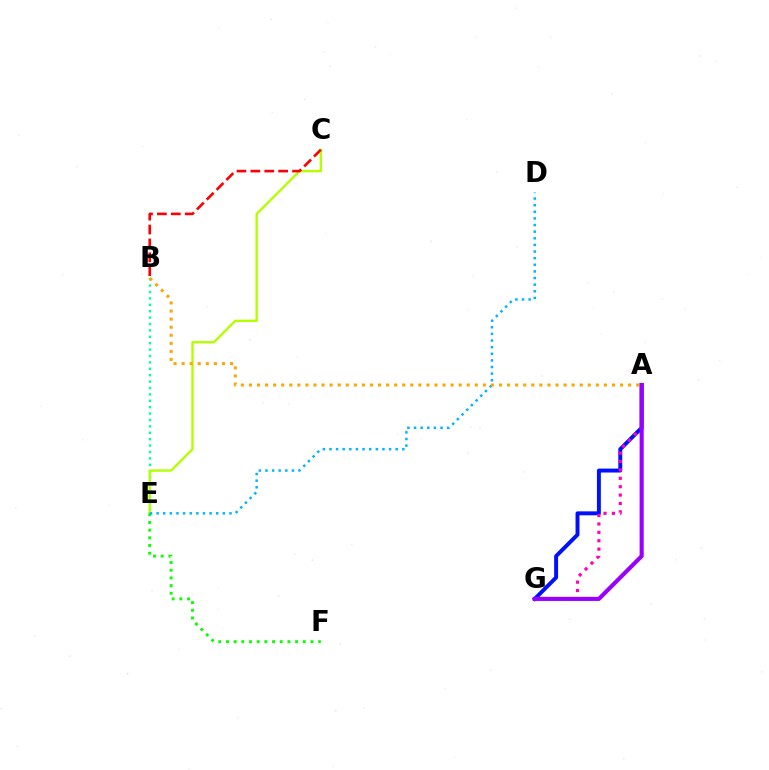{('B', 'E'): [{'color': '#00ff9d', 'line_style': 'dotted', 'thickness': 1.74}], ('C', 'E'): [{'color': '#b3ff00', 'line_style': 'solid', 'thickness': 1.7}], ('A', 'G'): [{'color': '#0010ff', 'line_style': 'solid', 'thickness': 2.83}, {'color': '#ff00bd', 'line_style': 'dotted', 'thickness': 2.28}, {'color': '#9b00ff', 'line_style': 'solid', 'thickness': 2.96}], ('E', 'F'): [{'color': '#08ff00', 'line_style': 'dotted', 'thickness': 2.09}], ('B', 'C'): [{'color': '#ff0000', 'line_style': 'dashed', 'thickness': 1.89}], ('D', 'E'): [{'color': '#00b5ff', 'line_style': 'dotted', 'thickness': 1.8}], ('A', 'B'): [{'color': '#ffa500', 'line_style': 'dotted', 'thickness': 2.19}]}